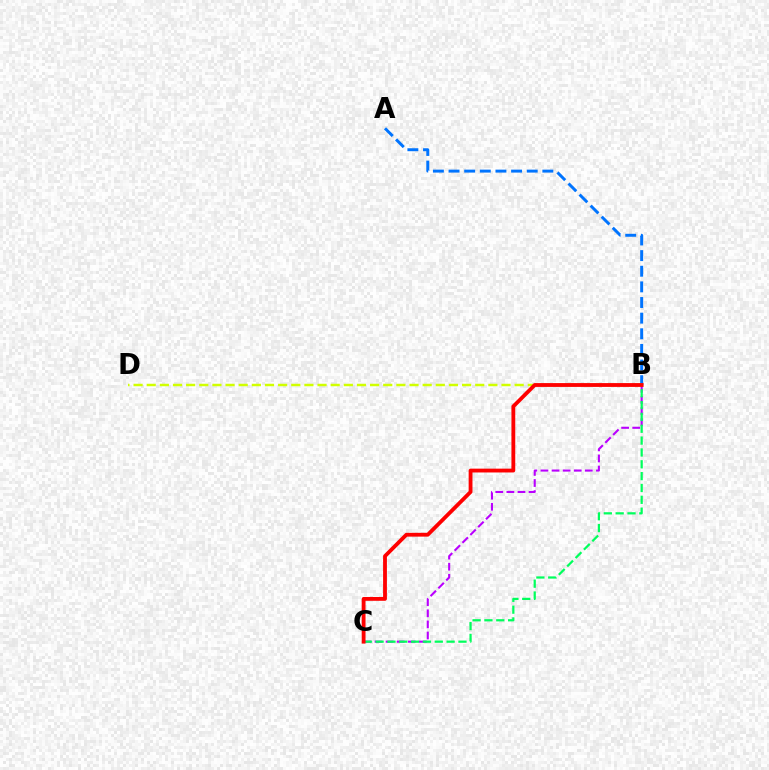{('B', 'C'): [{'color': '#b900ff', 'line_style': 'dashed', 'thickness': 1.51}, {'color': '#00ff5c', 'line_style': 'dashed', 'thickness': 1.61}, {'color': '#ff0000', 'line_style': 'solid', 'thickness': 2.75}], ('A', 'B'): [{'color': '#0074ff', 'line_style': 'dashed', 'thickness': 2.12}], ('B', 'D'): [{'color': '#d1ff00', 'line_style': 'dashed', 'thickness': 1.79}]}